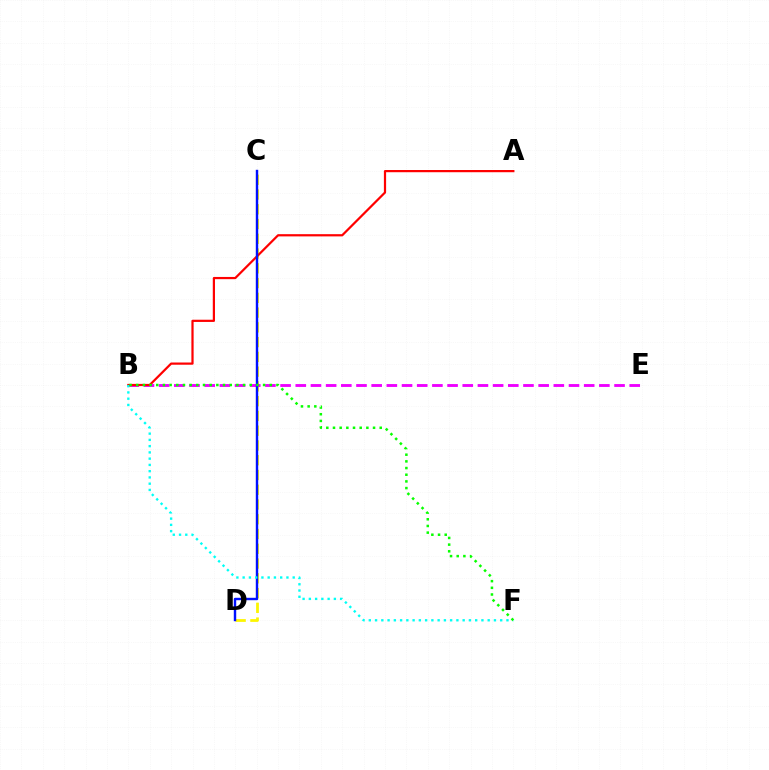{('C', 'D'): [{'color': '#fcf500', 'line_style': 'dashed', 'thickness': 2.01}, {'color': '#0010ff', 'line_style': 'solid', 'thickness': 1.74}], ('B', 'E'): [{'color': '#ee00ff', 'line_style': 'dashed', 'thickness': 2.06}], ('A', 'B'): [{'color': '#ff0000', 'line_style': 'solid', 'thickness': 1.6}], ('B', 'F'): [{'color': '#00fff6', 'line_style': 'dotted', 'thickness': 1.7}, {'color': '#08ff00', 'line_style': 'dotted', 'thickness': 1.81}]}